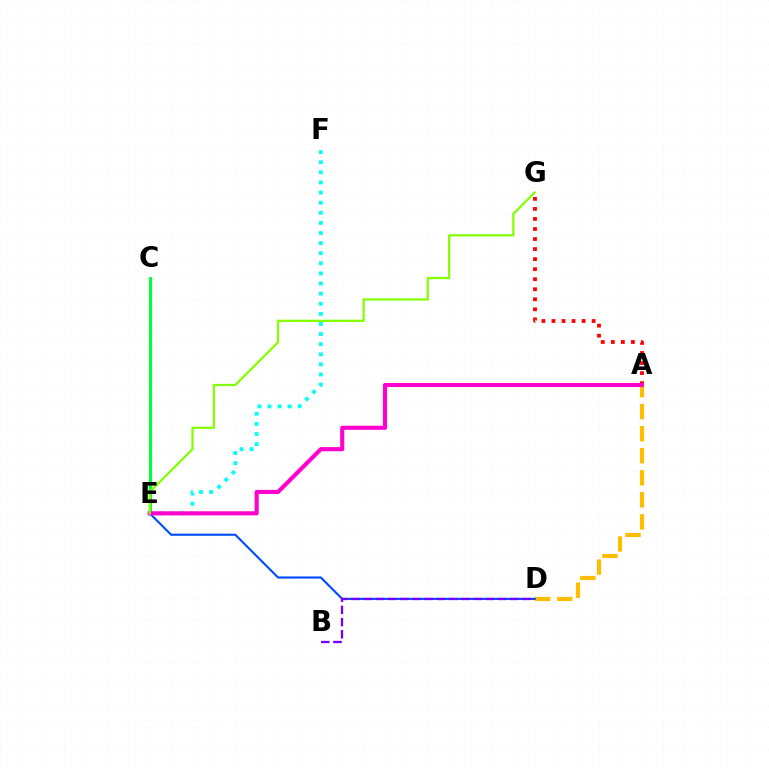{('A', 'D'): [{'color': '#ffbd00', 'line_style': 'dashed', 'thickness': 3.0}], ('A', 'G'): [{'color': '#ff0000', 'line_style': 'dotted', 'thickness': 2.73}], ('D', 'E'): [{'color': '#004bff', 'line_style': 'solid', 'thickness': 1.52}], ('E', 'F'): [{'color': '#00fff6', 'line_style': 'dotted', 'thickness': 2.75}], ('C', 'E'): [{'color': '#00ff39', 'line_style': 'solid', 'thickness': 2.14}], ('A', 'E'): [{'color': '#ff00cf', 'line_style': 'solid', 'thickness': 2.96}], ('E', 'G'): [{'color': '#84ff00', 'line_style': 'solid', 'thickness': 1.62}], ('B', 'D'): [{'color': '#7200ff', 'line_style': 'dashed', 'thickness': 1.66}]}